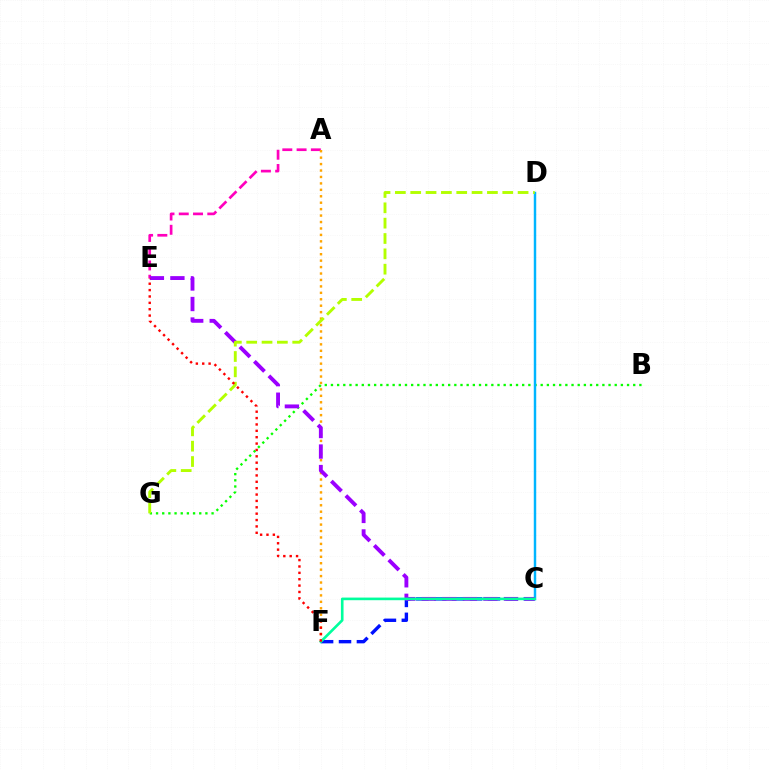{('A', 'E'): [{'color': '#ff00bd', 'line_style': 'dashed', 'thickness': 1.94}], ('C', 'F'): [{'color': '#0010ff', 'line_style': 'dashed', 'thickness': 2.43}, {'color': '#00ff9d', 'line_style': 'solid', 'thickness': 1.89}], ('B', 'G'): [{'color': '#08ff00', 'line_style': 'dotted', 'thickness': 1.68}], ('A', 'F'): [{'color': '#ffa500', 'line_style': 'dotted', 'thickness': 1.75}], ('C', 'D'): [{'color': '#00b5ff', 'line_style': 'solid', 'thickness': 1.77}], ('C', 'E'): [{'color': '#9b00ff', 'line_style': 'dashed', 'thickness': 2.79}], ('D', 'G'): [{'color': '#b3ff00', 'line_style': 'dashed', 'thickness': 2.08}], ('E', 'F'): [{'color': '#ff0000', 'line_style': 'dotted', 'thickness': 1.73}]}